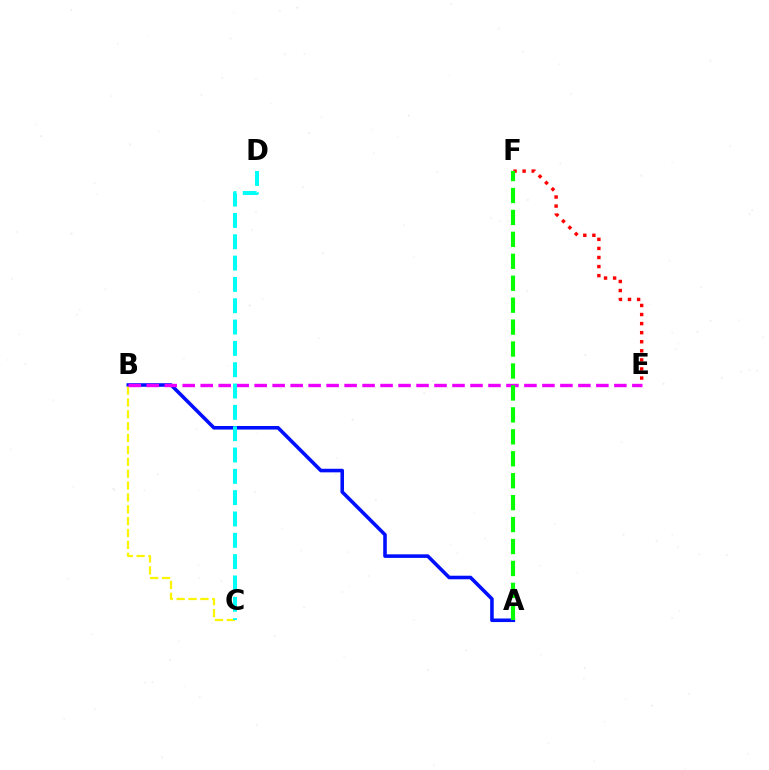{('A', 'B'): [{'color': '#0010ff', 'line_style': 'solid', 'thickness': 2.58}], ('B', 'C'): [{'color': '#fcf500', 'line_style': 'dashed', 'thickness': 1.61}], ('E', 'F'): [{'color': '#ff0000', 'line_style': 'dotted', 'thickness': 2.47}], ('B', 'E'): [{'color': '#ee00ff', 'line_style': 'dashed', 'thickness': 2.44}], ('A', 'F'): [{'color': '#08ff00', 'line_style': 'dashed', 'thickness': 2.98}], ('C', 'D'): [{'color': '#00fff6', 'line_style': 'dashed', 'thickness': 2.9}]}